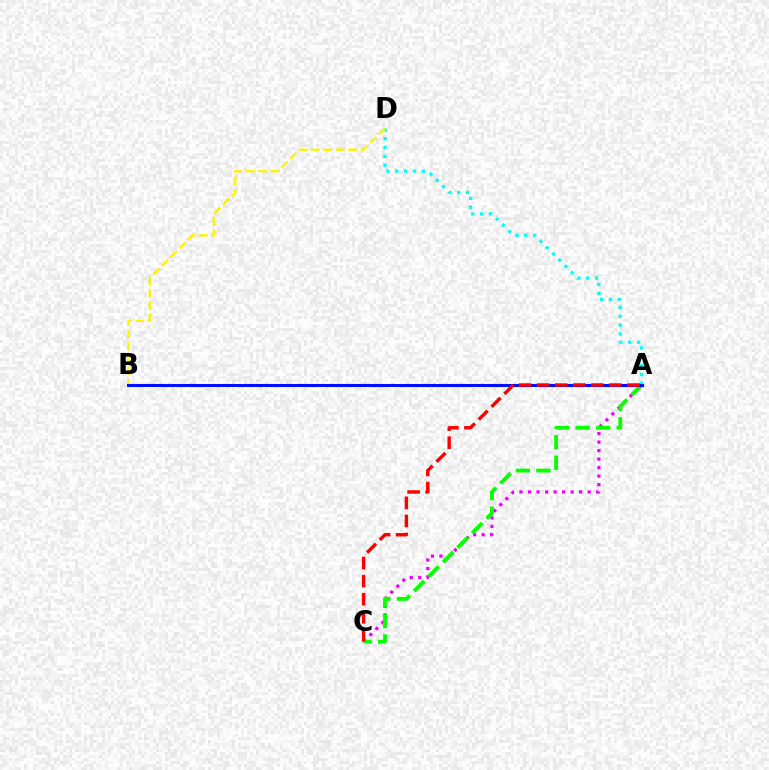{('A', 'D'): [{'color': '#00fff6', 'line_style': 'dotted', 'thickness': 2.4}], ('A', 'C'): [{'color': '#ee00ff', 'line_style': 'dotted', 'thickness': 2.31}, {'color': '#08ff00', 'line_style': 'dashed', 'thickness': 2.79}, {'color': '#ff0000', 'line_style': 'dashed', 'thickness': 2.46}], ('B', 'D'): [{'color': '#fcf500', 'line_style': 'dashed', 'thickness': 1.68}], ('A', 'B'): [{'color': '#0010ff', 'line_style': 'solid', 'thickness': 2.2}]}